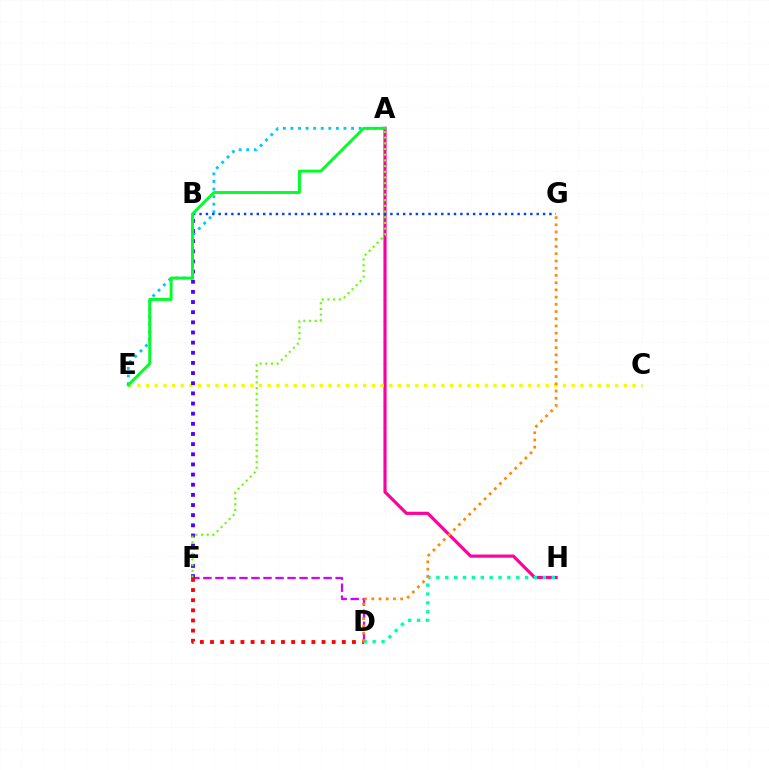{('A', 'E'): [{'color': '#00c7ff', 'line_style': 'dotted', 'thickness': 2.06}, {'color': '#00ff27', 'line_style': 'solid', 'thickness': 2.1}], ('D', 'F'): [{'color': '#d600ff', 'line_style': 'dashed', 'thickness': 1.63}, {'color': '#ff0000', 'line_style': 'dotted', 'thickness': 2.75}], ('A', 'H'): [{'color': '#ff00a0', 'line_style': 'solid', 'thickness': 2.28}], ('C', 'E'): [{'color': '#eeff00', 'line_style': 'dotted', 'thickness': 2.36}], ('D', 'H'): [{'color': '#00ffaf', 'line_style': 'dotted', 'thickness': 2.41}], ('D', 'G'): [{'color': '#ff8800', 'line_style': 'dotted', 'thickness': 1.96}], ('B', 'F'): [{'color': '#4f00ff', 'line_style': 'dotted', 'thickness': 2.76}], ('B', 'G'): [{'color': '#003fff', 'line_style': 'dotted', 'thickness': 1.73}], ('A', 'F'): [{'color': '#66ff00', 'line_style': 'dotted', 'thickness': 1.54}]}